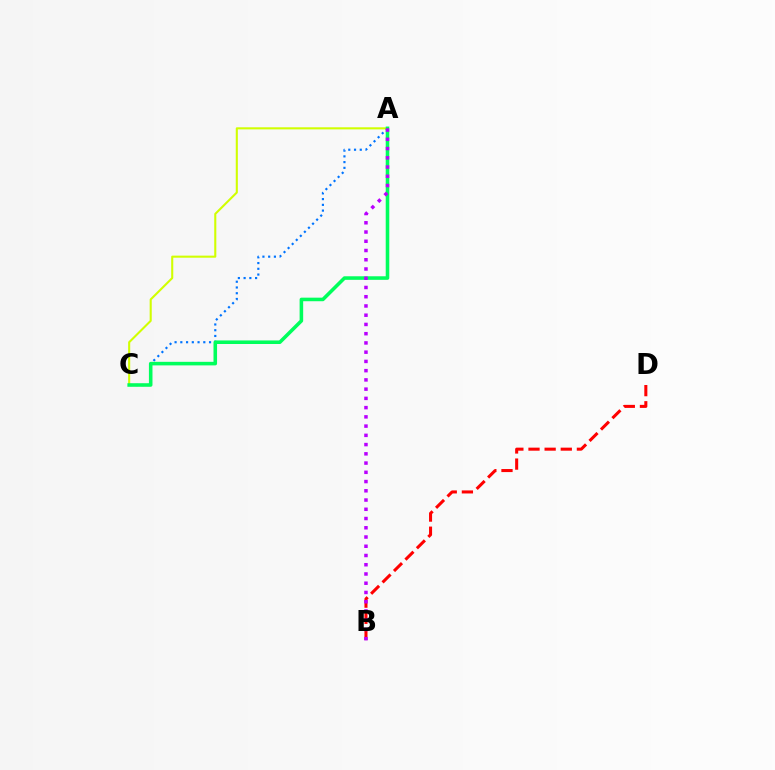{('B', 'D'): [{'color': '#ff0000', 'line_style': 'dashed', 'thickness': 2.19}], ('A', 'C'): [{'color': '#0074ff', 'line_style': 'dotted', 'thickness': 1.56}, {'color': '#d1ff00', 'line_style': 'solid', 'thickness': 1.5}, {'color': '#00ff5c', 'line_style': 'solid', 'thickness': 2.57}], ('A', 'B'): [{'color': '#b900ff', 'line_style': 'dotted', 'thickness': 2.51}]}